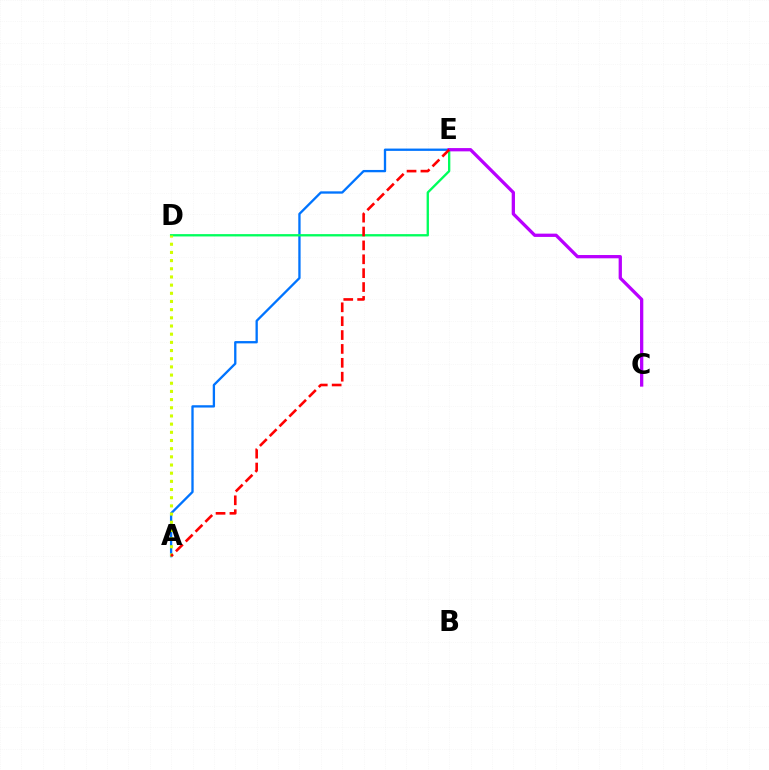{('A', 'E'): [{'color': '#0074ff', 'line_style': 'solid', 'thickness': 1.67}, {'color': '#ff0000', 'line_style': 'dashed', 'thickness': 1.89}], ('D', 'E'): [{'color': '#00ff5c', 'line_style': 'solid', 'thickness': 1.68}], ('A', 'D'): [{'color': '#d1ff00', 'line_style': 'dotted', 'thickness': 2.22}], ('C', 'E'): [{'color': '#b900ff', 'line_style': 'solid', 'thickness': 2.36}]}